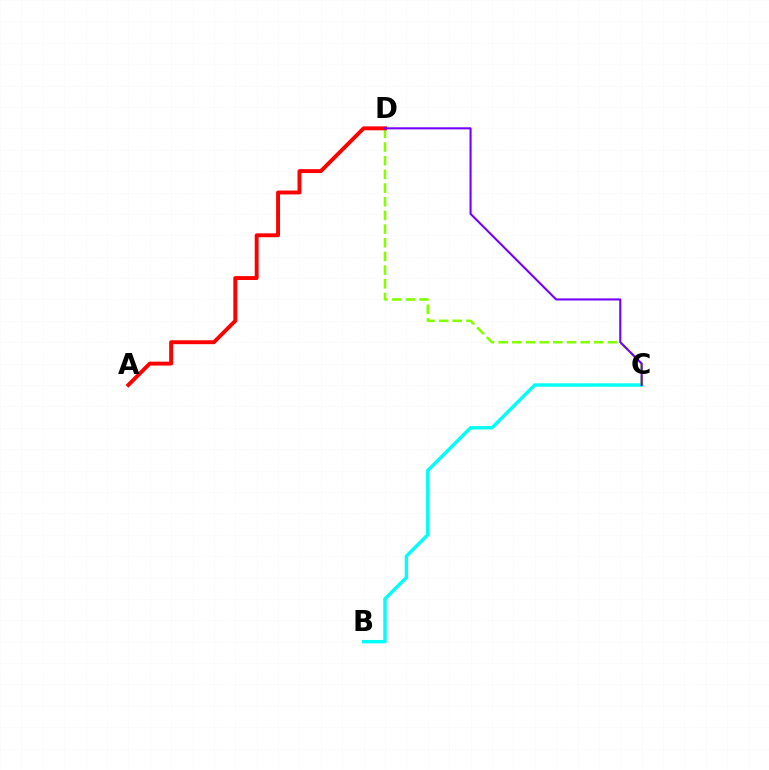{('B', 'C'): [{'color': '#00fff6', 'line_style': 'solid', 'thickness': 2.45}], ('C', 'D'): [{'color': '#84ff00', 'line_style': 'dashed', 'thickness': 1.86}, {'color': '#7200ff', 'line_style': 'solid', 'thickness': 1.5}], ('A', 'D'): [{'color': '#ff0000', 'line_style': 'solid', 'thickness': 2.81}]}